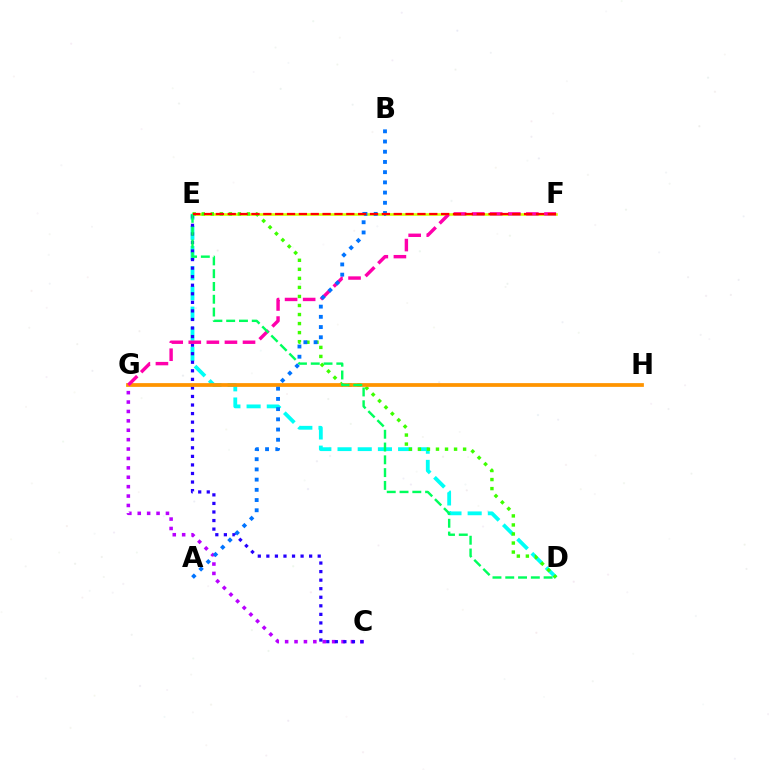{('D', 'E'): [{'color': '#00fff6', 'line_style': 'dashed', 'thickness': 2.74}, {'color': '#3dff00', 'line_style': 'dotted', 'thickness': 2.46}, {'color': '#00ff5c', 'line_style': 'dashed', 'thickness': 1.74}], ('E', 'F'): [{'color': '#d1ff00', 'line_style': 'solid', 'thickness': 1.86}, {'color': '#ff0000', 'line_style': 'dashed', 'thickness': 1.61}], ('C', 'G'): [{'color': '#b900ff', 'line_style': 'dotted', 'thickness': 2.55}], ('C', 'E'): [{'color': '#2500ff', 'line_style': 'dotted', 'thickness': 2.32}], ('G', 'H'): [{'color': '#ff9400', 'line_style': 'solid', 'thickness': 2.7}], ('F', 'G'): [{'color': '#ff00ac', 'line_style': 'dashed', 'thickness': 2.46}], ('A', 'B'): [{'color': '#0074ff', 'line_style': 'dotted', 'thickness': 2.77}]}